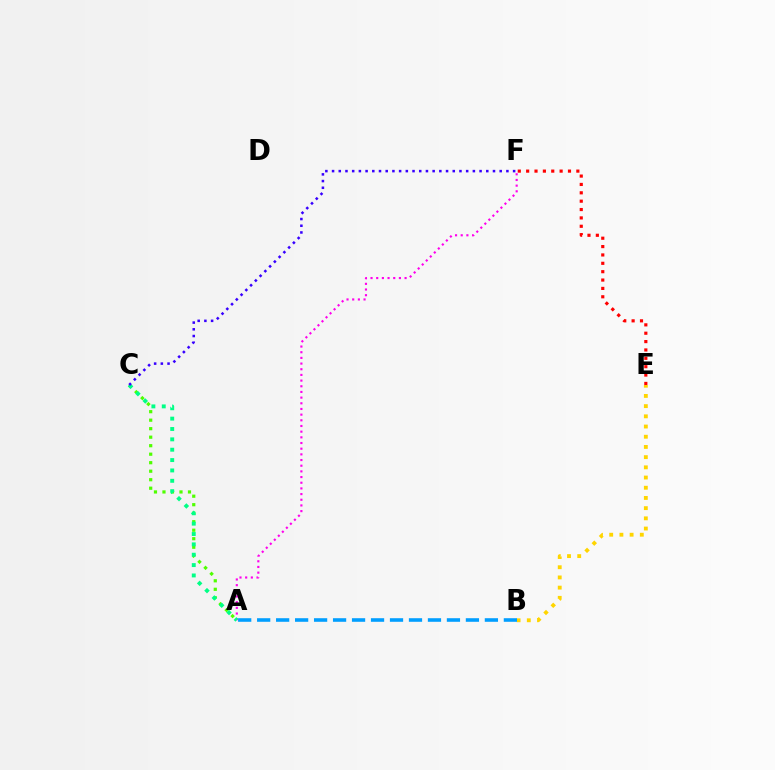{('A', 'C'): [{'color': '#4fff00', 'line_style': 'dotted', 'thickness': 2.31}, {'color': '#00ff86', 'line_style': 'dotted', 'thickness': 2.81}], ('A', 'F'): [{'color': '#ff00ed', 'line_style': 'dotted', 'thickness': 1.54}], ('B', 'E'): [{'color': '#ffd500', 'line_style': 'dotted', 'thickness': 2.77}], ('A', 'B'): [{'color': '#009eff', 'line_style': 'dashed', 'thickness': 2.58}], ('E', 'F'): [{'color': '#ff0000', 'line_style': 'dotted', 'thickness': 2.27}], ('C', 'F'): [{'color': '#3700ff', 'line_style': 'dotted', 'thickness': 1.82}]}